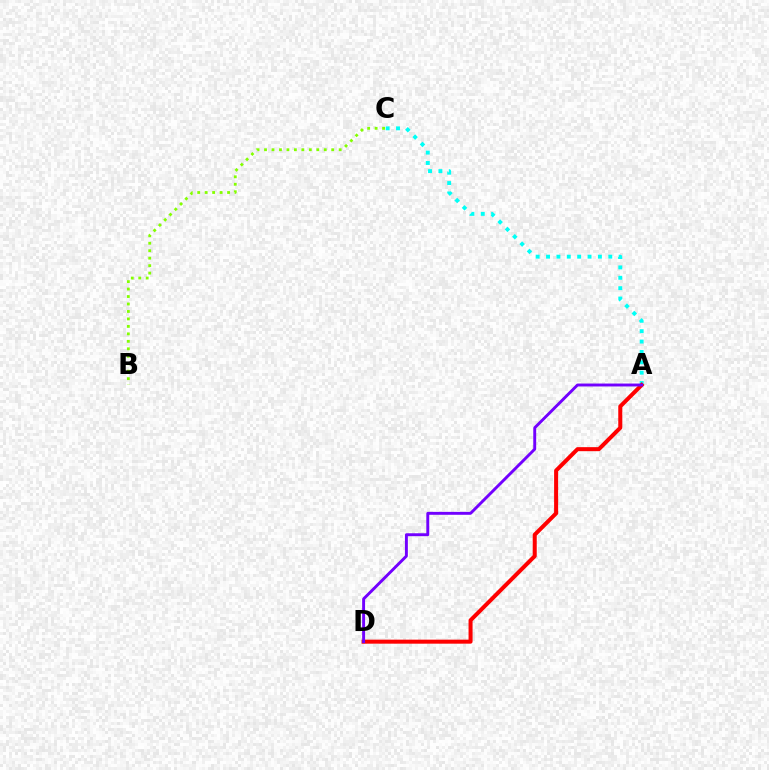{('A', 'C'): [{'color': '#00fff6', 'line_style': 'dotted', 'thickness': 2.82}], ('A', 'D'): [{'color': '#ff0000', 'line_style': 'solid', 'thickness': 2.9}, {'color': '#7200ff', 'line_style': 'solid', 'thickness': 2.1}], ('B', 'C'): [{'color': '#84ff00', 'line_style': 'dotted', 'thickness': 2.03}]}